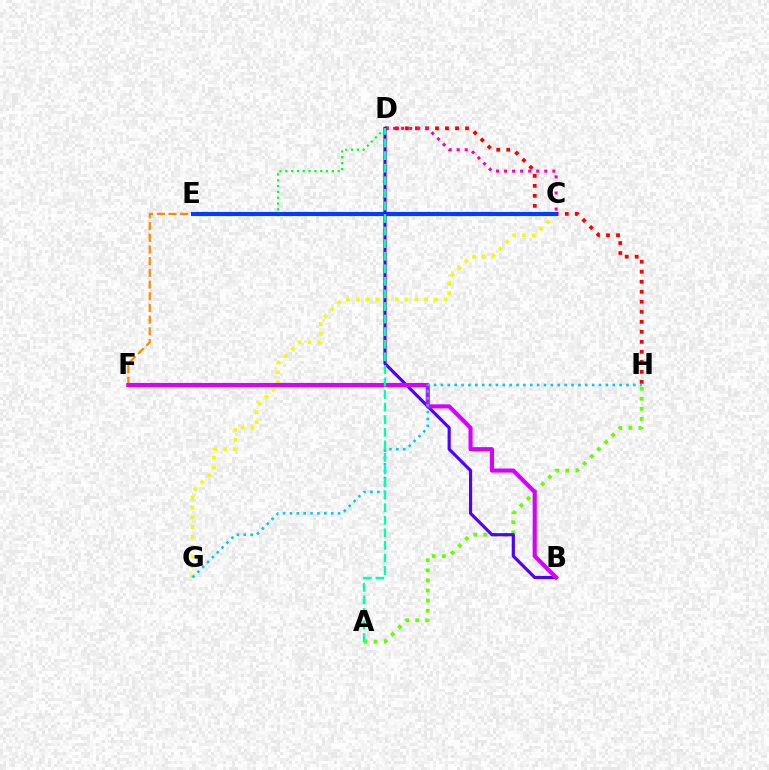{('D', 'H'): [{'color': '#ff0000', 'line_style': 'dotted', 'thickness': 2.72}], ('E', 'F'): [{'color': '#ff8800', 'line_style': 'dashed', 'thickness': 1.59}], ('D', 'E'): [{'color': '#00ff27', 'line_style': 'dotted', 'thickness': 1.58}], ('C', 'G'): [{'color': '#eeff00', 'line_style': 'dotted', 'thickness': 2.66}], ('C', 'E'): [{'color': '#003fff', 'line_style': 'solid', 'thickness': 2.97}], ('A', 'H'): [{'color': '#66ff00', 'line_style': 'dotted', 'thickness': 2.74}], ('C', 'D'): [{'color': '#ff00a0', 'line_style': 'dotted', 'thickness': 2.19}], ('B', 'D'): [{'color': '#4f00ff', 'line_style': 'solid', 'thickness': 2.27}], ('B', 'F'): [{'color': '#d600ff', 'line_style': 'solid', 'thickness': 2.96}], ('G', 'H'): [{'color': '#00c7ff', 'line_style': 'dotted', 'thickness': 1.87}], ('A', 'D'): [{'color': '#00ffaf', 'line_style': 'dashed', 'thickness': 1.71}]}